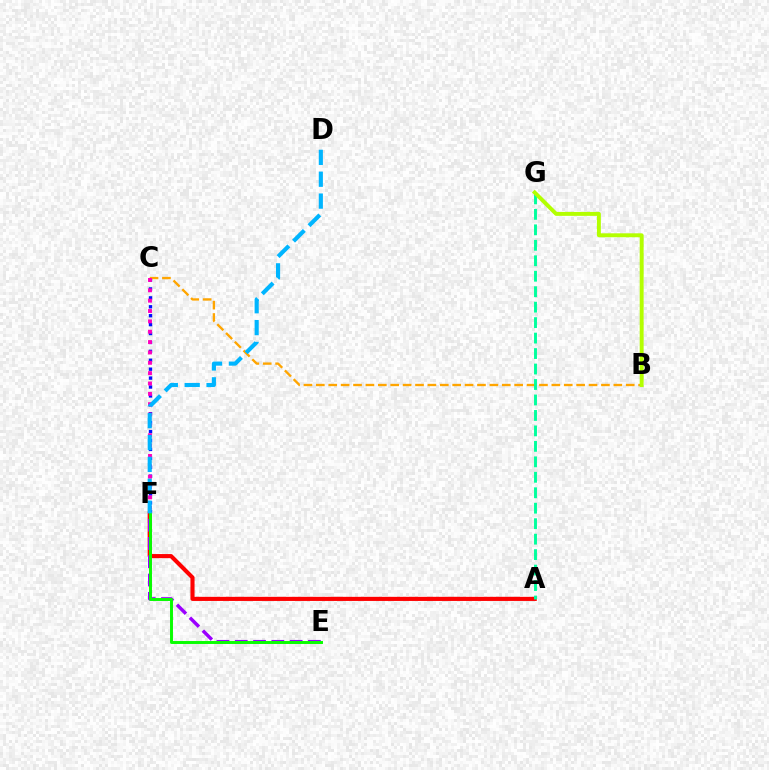{('A', 'F'): [{'color': '#ff0000', 'line_style': 'solid', 'thickness': 2.96}], ('C', 'F'): [{'color': '#0010ff', 'line_style': 'dotted', 'thickness': 2.42}, {'color': '#ff00bd', 'line_style': 'dotted', 'thickness': 2.81}], ('E', 'F'): [{'color': '#9b00ff', 'line_style': 'dashed', 'thickness': 2.49}, {'color': '#08ff00', 'line_style': 'solid', 'thickness': 2.12}], ('B', 'C'): [{'color': '#ffa500', 'line_style': 'dashed', 'thickness': 1.68}], ('D', 'F'): [{'color': '#00b5ff', 'line_style': 'dashed', 'thickness': 2.97}], ('A', 'G'): [{'color': '#00ff9d', 'line_style': 'dashed', 'thickness': 2.1}], ('B', 'G'): [{'color': '#b3ff00', 'line_style': 'solid', 'thickness': 2.83}]}